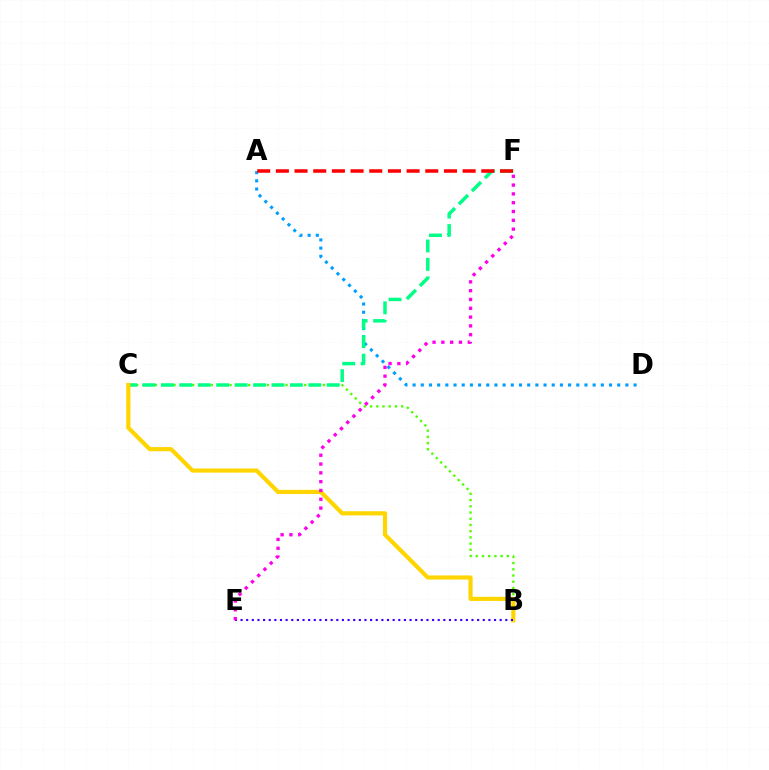{('B', 'C'): [{'color': '#4fff00', 'line_style': 'dotted', 'thickness': 1.69}, {'color': '#ffd500', 'line_style': 'solid', 'thickness': 2.99}], ('A', 'D'): [{'color': '#009eff', 'line_style': 'dotted', 'thickness': 2.22}], ('C', 'F'): [{'color': '#00ff86', 'line_style': 'dashed', 'thickness': 2.5}], ('B', 'E'): [{'color': '#3700ff', 'line_style': 'dotted', 'thickness': 1.53}], ('E', 'F'): [{'color': '#ff00ed', 'line_style': 'dotted', 'thickness': 2.39}], ('A', 'F'): [{'color': '#ff0000', 'line_style': 'dashed', 'thickness': 2.54}]}